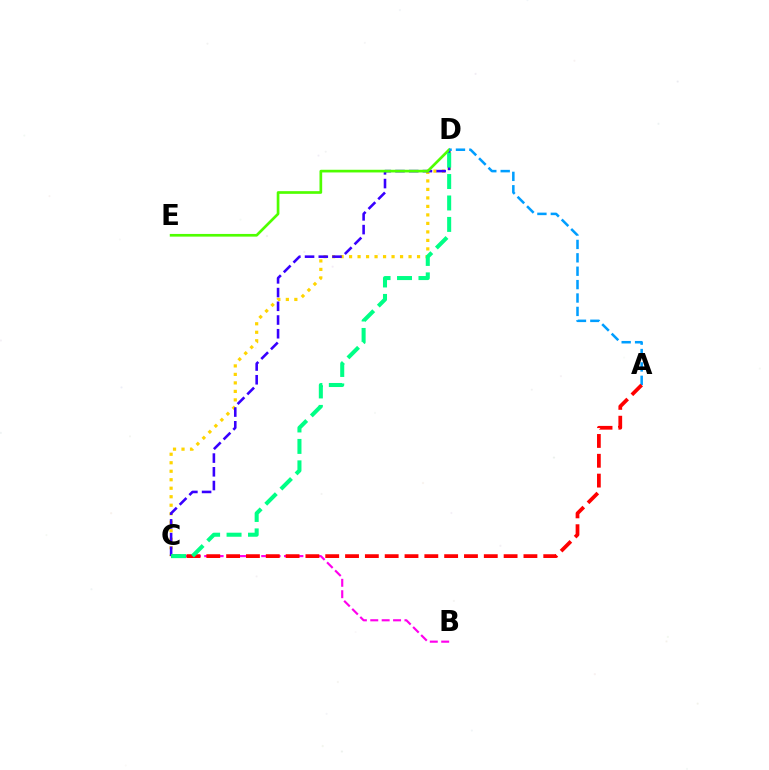{('B', 'C'): [{'color': '#ff00ed', 'line_style': 'dashed', 'thickness': 1.55}], ('C', 'D'): [{'color': '#ffd500', 'line_style': 'dotted', 'thickness': 2.31}, {'color': '#3700ff', 'line_style': 'dashed', 'thickness': 1.86}, {'color': '#00ff86', 'line_style': 'dashed', 'thickness': 2.91}], ('D', 'E'): [{'color': '#4fff00', 'line_style': 'solid', 'thickness': 1.93}], ('A', 'D'): [{'color': '#009eff', 'line_style': 'dashed', 'thickness': 1.82}], ('A', 'C'): [{'color': '#ff0000', 'line_style': 'dashed', 'thickness': 2.69}]}